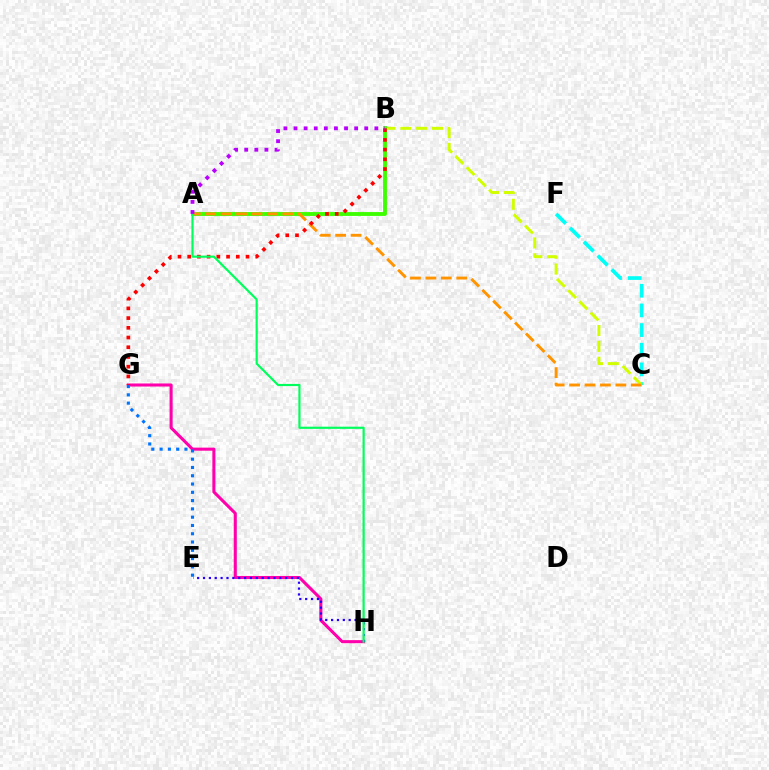{('C', 'F'): [{'color': '#00fff6', 'line_style': 'dashed', 'thickness': 2.67}], ('G', 'H'): [{'color': '#ff00ac', 'line_style': 'solid', 'thickness': 2.21}], ('B', 'C'): [{'color': '#d1ff00', 'line_style': 'dashed', 'thickness': 2.15}], ('E', 'H'): [{'color': '#2500ff', 'line_style': 'dotted', 'thickness': 1.59}], ('A', 'B'): [{'color': '#3dff00', 'line_style': 'solid', 'thickness': 2.78}, {'color': '#b900ff', 'line_style': 'dotted', 'thickness': 2.74}], ('A', 'C'): [{'color': '#ff9400', 'line_style': 'dashed', 'thickness': 2.1}], ('B', 'G'): [{'color': '#ff0000', 'line_style': 'dotted', 'thickness': 2.64}], ('E', 'G'): [{'color': '#0074ff', 'line_style': 'dotted', 'thickness': 2.25}], ('A', 'H'): [{'color': '#00ff5c', 'line_style': 'solid', 'thickness': 1.57}]}